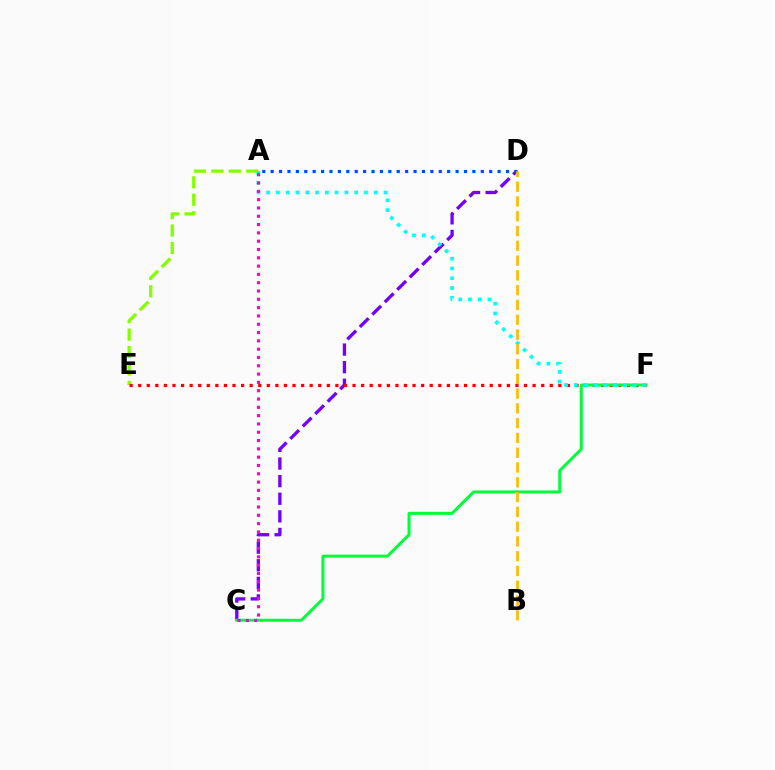{('C', 'D'): [{'color': '#7200ff', 'line_style': 'dashed', 'thickness': 2.39}], ('A', 'E'): [{'color': '#84ff00', 'line_style': 'dashed', 'thickness': 2.37}], ('A', 'D'): [{'color': '#004bff', 'line_style': 'dotted', 'thickness': 2.28}], ('E', 'F'): [{'color': '#ff0000', 'line_style': 'dotted', 'thickness': 2.33}], ('C', 'F'): [{'color': '#00ff39', 'line_style': 'solid', 'thickness': 2.16}], ('A', 'F'): [{'color': '#00fff6', 'line_style': 'dotted', 'thickness': 2.66}], ('A', 'C'): [{'color': '#ff00cf', 'line_style': 'dotted', 'thickness': 2.26}], ('B', 'D'): [{'color': '#ffbd00', 'line_style': 'dashed', 'thickness': 2.01}]}